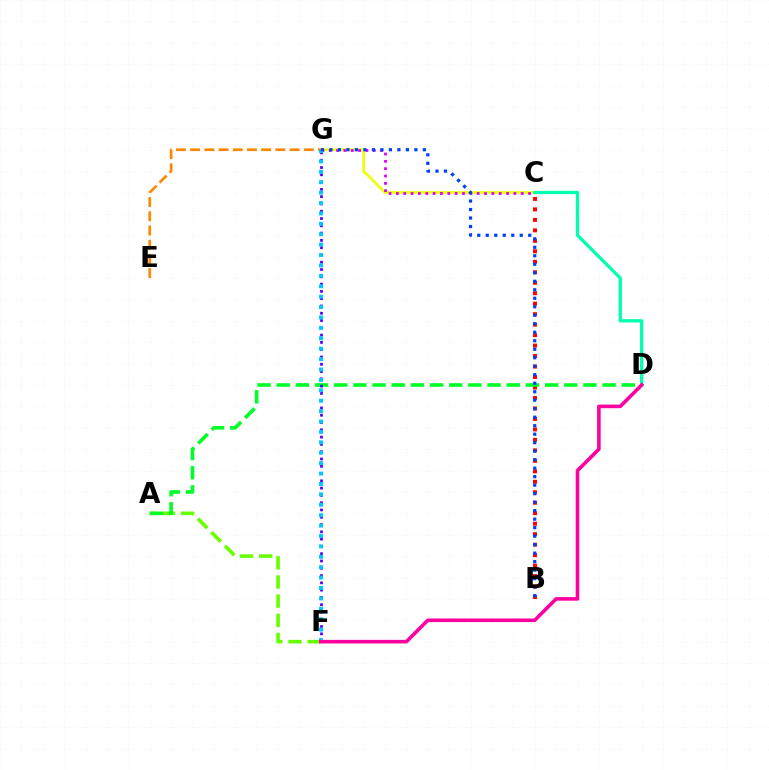{('B', 'C'): [{'color': '#ff0000', 'line_style': 'dotted', 'thickness': 2.85}], ('A', 'F'): [{'color': '#66ff00', 'line_style': 'dashed', 'thickness': 2.6}], ('A', 'D'): [{'color': '#00ff27', 'line_style': 'dashed', 'thickness': 2.6}], ('C', 'G'): [{'color': '#eeff00', 'line_style': 'solid', 'thickness': 1.91}, {'color': '#d600ff', 'line_style': 'dotted', 'thickness': 2.0}], ('E', 'G'): [{'color': '#ff8800', 'line_style': 'dashed', 'thickness': 1.93}], ('F', 'G'): [{'color': '#4f00ff', 'line_style': 'dotted', 'thickness': 1.98}, {'color': '#00c7ff', 'line_style': 'dotted', 'thickness': 2.83}], ('C', 'D'): [{'color': '#00ffaf', 'line_style': 'solid', 'thickness': 2.36}], ('D', 'F'): [{'color': '#ff00a0', 'line_style': 'solid', 'thickness': 2.59}], ('B', 'G'): [{'color': '#003fff', 'line_style': 'dotted', 'thickness': 2.31}]}